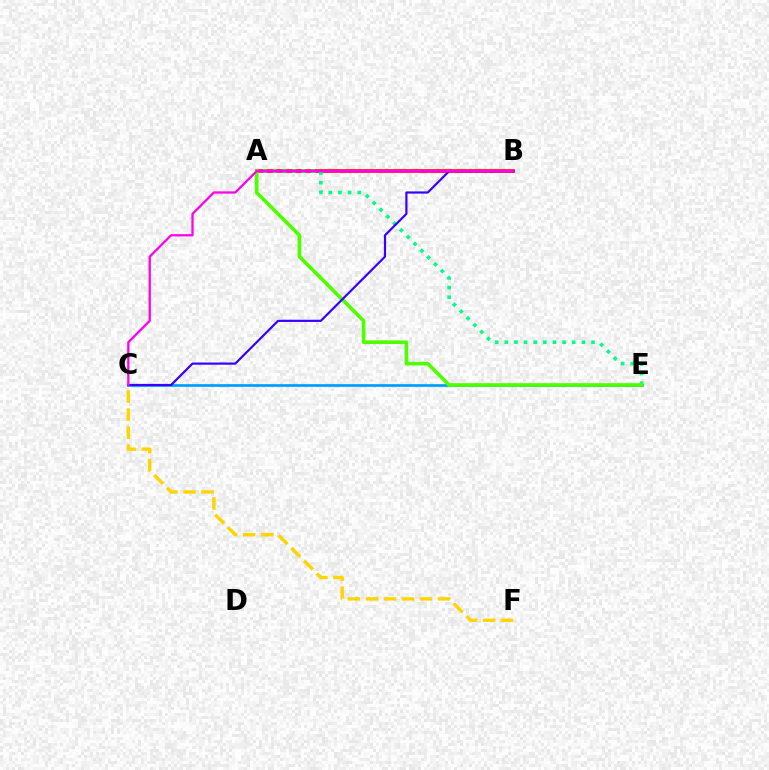{('C', 'E'): [{'color': '#009eff', 'line_style': 'solid', 'thickness': 1.94}], ('A', 'B'): [{'color': '#ff0000', 'line_style': 'solid', 'thickness': 2.58}], ('A', 'E'): [{'color': '#00ff86', 'line_style': 'dotted', 'thickness': 2.62}, {'color': '#4fff00', 'line_style': 'solid', 'thickness': 2.63}], ('C', 'F'): [{'color': '#ffd500', 'line_style': 'dashed', 'thickness': 2.44}], ('B', 'C'): [{'color': '#3700ff', 'line_style': 'solid', 'thickness': 1.57}, {'color': '#ff00ed', 'line_style': 'solid', 'thickness': 1.64}]}